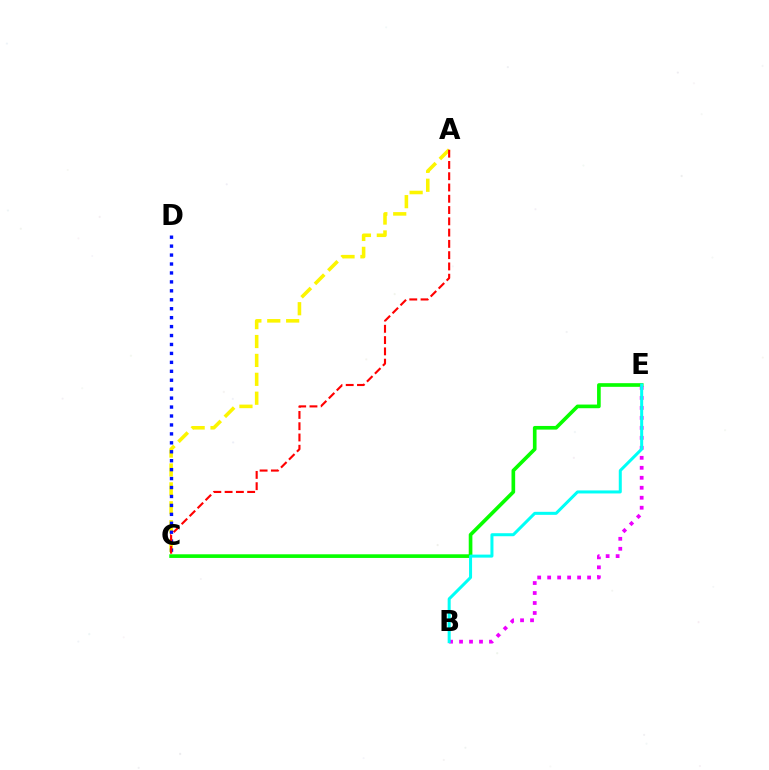{('C', 'E'): [{'color': '#08ff00', 'line_style': 'solid', 'thickness': 2.63}], ('A', 'C'): [{'color': '#fcf500', 'line_style': 'dashed', 'thickness': 2.57}, {'color': '#ff0000', 'line_style': 'dashed', 'thickness': 1.53}], ('B', 'E'): [{'color': '#ee00ff', 'line_style': 'dotted', 'thickness': 2.71}, {'color': '#00fff6', 'line_style': 'solid', 'thickness': 2.17}], ('C', 'D'): [{'color': '#0010ff', 'line_style': 'dotted', 'thickness': 2.43}]}